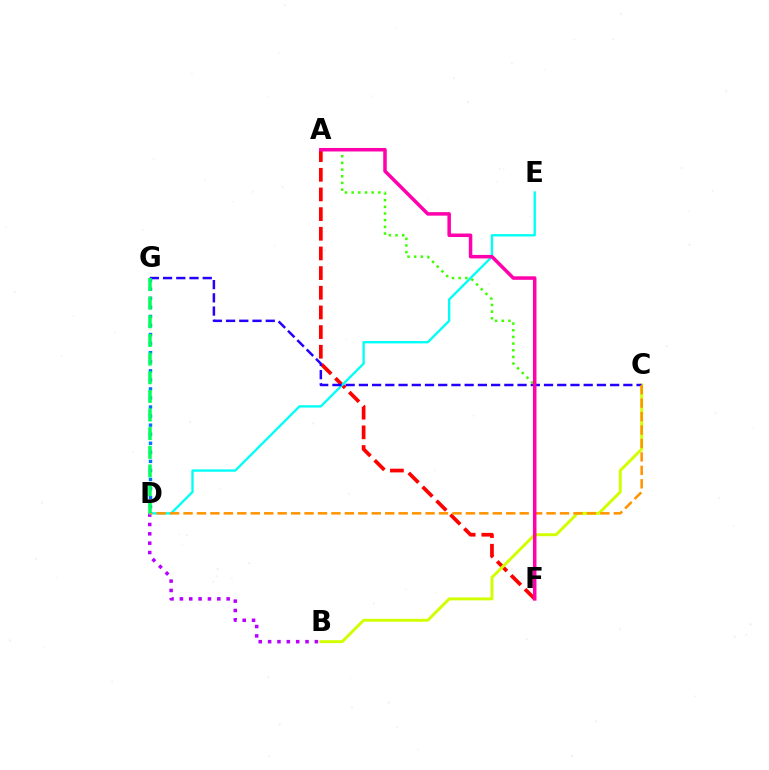{('A', 'F'): [{'color': '#ff0000', 'line_style': 'dashed', 'thickness': 2.67}, {'color': '#3dff00', 'line_style': 'dotted', 'thickness': 1.81}, {'color': '#ff00ac', 'line_style': 'solid', 'thickness': 2.53}], ('B', 'D'): [{'color': '#b900ff', 'line_style': 'dotted', 'thickness': 2.54}], ('B', 'C'): [{'color': '#d1ff00', 'line_style': 'solid', 'thickness': 2.12}], ('D', 'E'): [{'color': '#00fff6', 'line_style': 'solid', 'thickness': 1.68}], ('C', 'G'): [{'color': '#2500ff', 'line_style': 'dashed', 'thickness': 1.8}], ('C', 'D'): [{'color': '#ff9400', 'line_style': 'dashed', 'thickness': 1.83}], ('D', 'G'): [{'color': '#0074ff', 'line_style': 'dotted', 'thickness': 2.46}, {'color': '#00ff5c', 'line_style': 'dashed', 'thickness': 2.53}]}